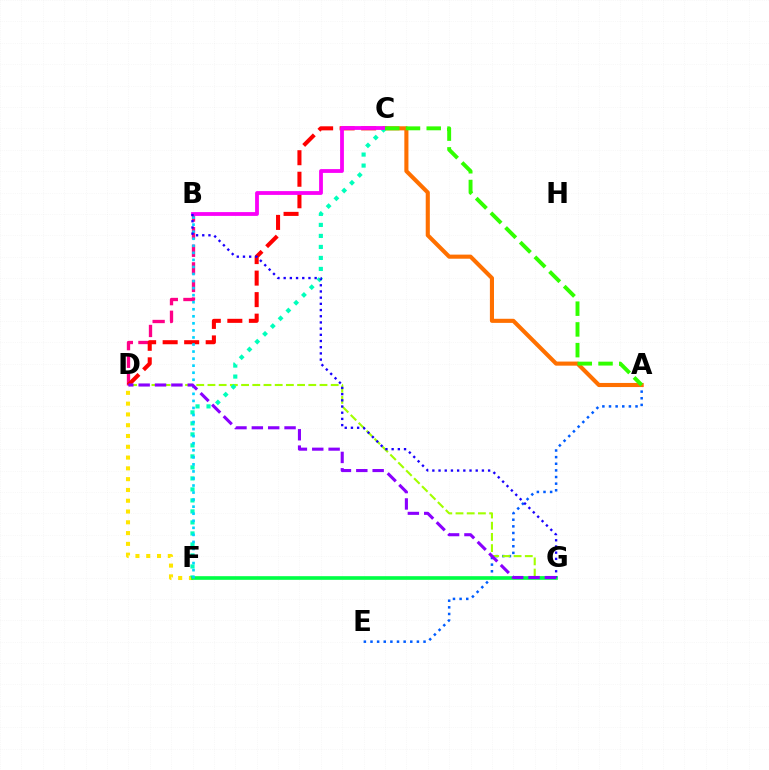{('A', 'E'): [{'color': '#005dff', 'line_style': 'dotted', 'thickness': 1.8}], ('B', 'D'): [{'color': '#ff0088', 'line_style': 'dashed', 'thickness': 2.39}], ('D', 'F'): [{'color': '#ffe600', 'line_style': 'dotted', 'thickness': 2.93}], ('C', 'D'): [{'color': '#ff0000', 'line_style': 'dashed', 'thickness': 2.92}], ('A', 'C'): [{'color': '#ff7000', 'line_style': 'solid', 'thickness': 2.95}, {'color': '#31ff00', 'line_style': 'dashed', 'thickness': 2.82}], ('D', 'G'): [{'color': '#a2ff00', 'line_style': 'dashed', 'thickness': 1.52}, {'color': '#8a00ff', 'line_style': 'dashed', 'thickness': 2.22}], ('C', 'F'): [{'color': '#00ffbb', 'line_style': 'dotted', 'thickness': 2.99}], ('B', 'C'): [{'color': '#fa00f9', 'line_style': 'solid', 'thickness': 2.73}], ('F', 'G'): [{'color': '#00ff45', 'line_style': 'solid', 'thickness': 2.62}], ('B', 'F'): [{'color': '#00d3ff', 'line_style': 'dotted', 'thickness': 1.92}], ('B', 'G'): [{'color': '#1900ff', 'line_style': 'dotted', 'thickness': 1.68}]}